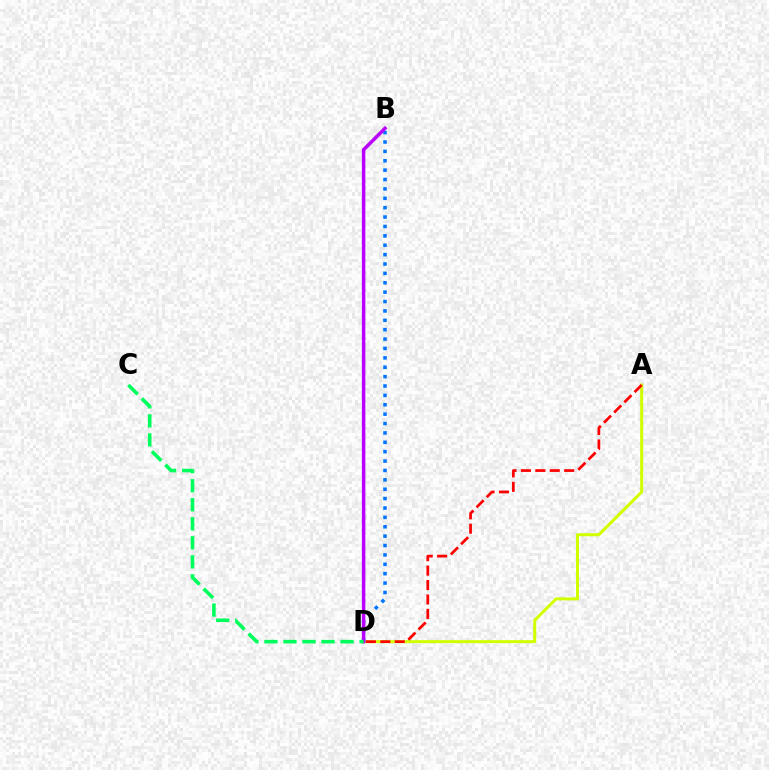{('A', 'D'): [{'color': '#d1ff00', 'line_style': 'solid', 'thickness': 2.15}, {'color': '#ff0000', 'line_style': 'dashed', 'thickness': 1.96}], ('B', 'D'): [{'color': '#0074ff', 'line_style': 'dotted', 'thickness': 2.55}, {'color': '#b900ff', 'line_style': 'solid', 'thickness': 2.51}], ('C', 'D'): [{'color': '#00ff5c', 'line_style': 'dashed', 'thickness': 2.58}]}